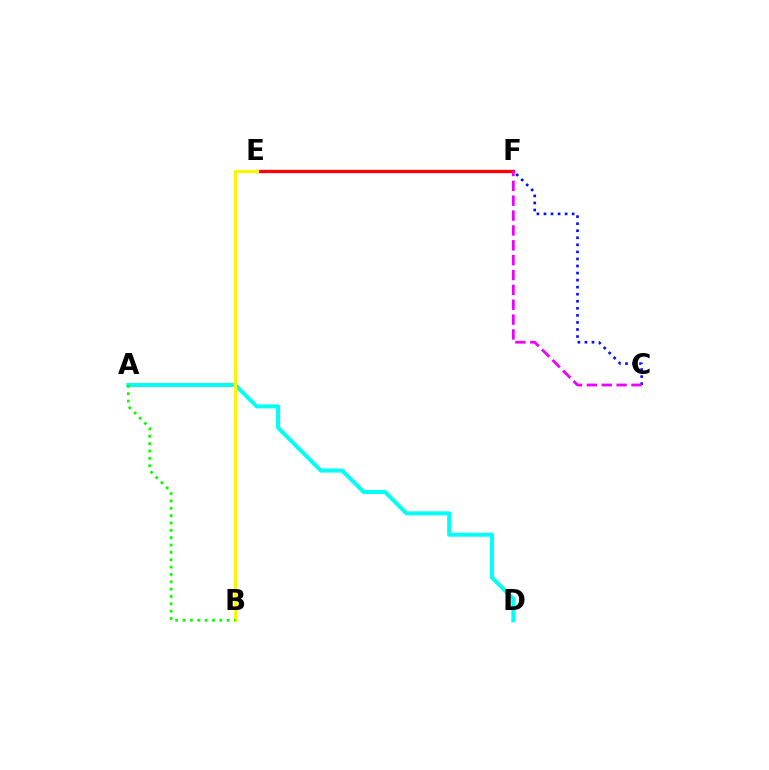{('E', 'F'): [{'color': '#ff0000', 'line_style': 'solid', 'thickness': 2.38}], ('A', 'D'): [{'color': '#00fff6', 'line_style': 'solid', 'thickness': 2.9}], ('B', 'E'): [{'color': '#fcf500', 'line_style': 'solid', 'thickness': 2.24}], ('C', 'F'): [{'color': '#0010ff', 'line_style': 'dotted', 'thickness': 1.92}, {'color': '#ee00ff', 'line_style': 'dashed', 'thickness': 2.02}], ('A', 'B'): [{'color': '#08ff00', 'line_style': 'dotted', 'thickness': 2.0}]}